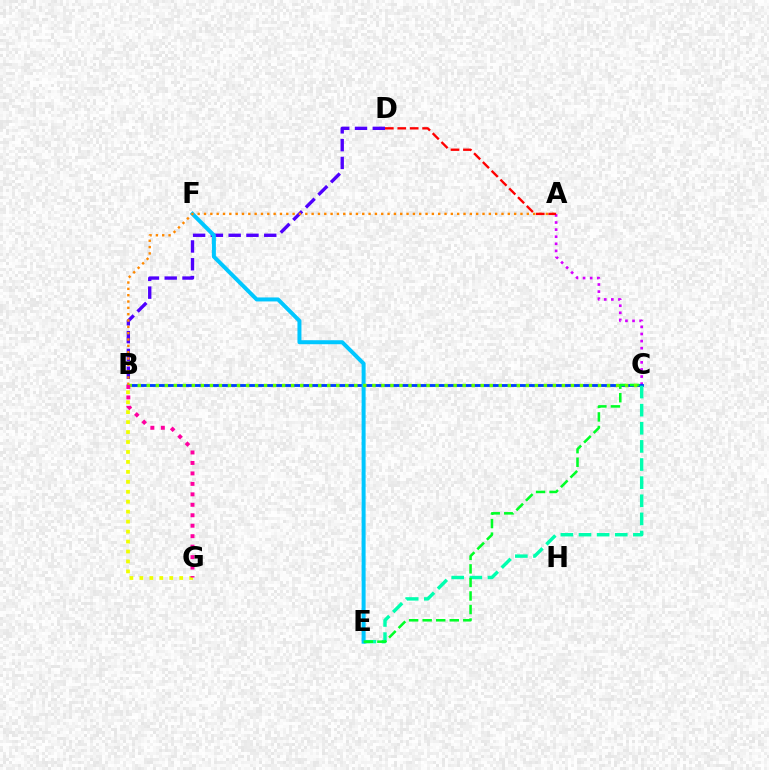{('A', 'C'): [{'color': '#d600ff', 'line_style': 'dotted', 'thickness': 1.93}], ('B', 'C'): [{'color': '#003fff', 'line_style': 'solid', 'thickness': 2.05}, {'color': '#66ff00', 'line_style': 'dotted', 'thickness': 2.45}], ('B', 'D'): [{'color': '#4f00ff', 'line_style': 'dashed', 'thickness': 2.42}], ('C', 'E'): [{'color': '#00ffaf', 'line_style': 'dashed', 'thickness': 2.46}, {'color': '#00ff27', 'line_style': 'dashed', 'thickness': 1.84}], ('E', 'F'): [{'color': '#00c7ff', 'line_style': 'solid', 'thickness': 2.87}], ('B', 'G'): [{'color': '#eeff00', 'line_style': 'dotted', 'thickness': 2.71}, {'color': '#ff00a0', 'line_style': 'dotted', 'thickness': 2.84}], ('A', 'B'): [{'color': '#ff8800', 'line_style': 'dotted', 'thickness': 1.72}], ('A', 'D'): [{'color': '#ff0000', 'line_style': 'dashed', 'thickness': 1.69}]}